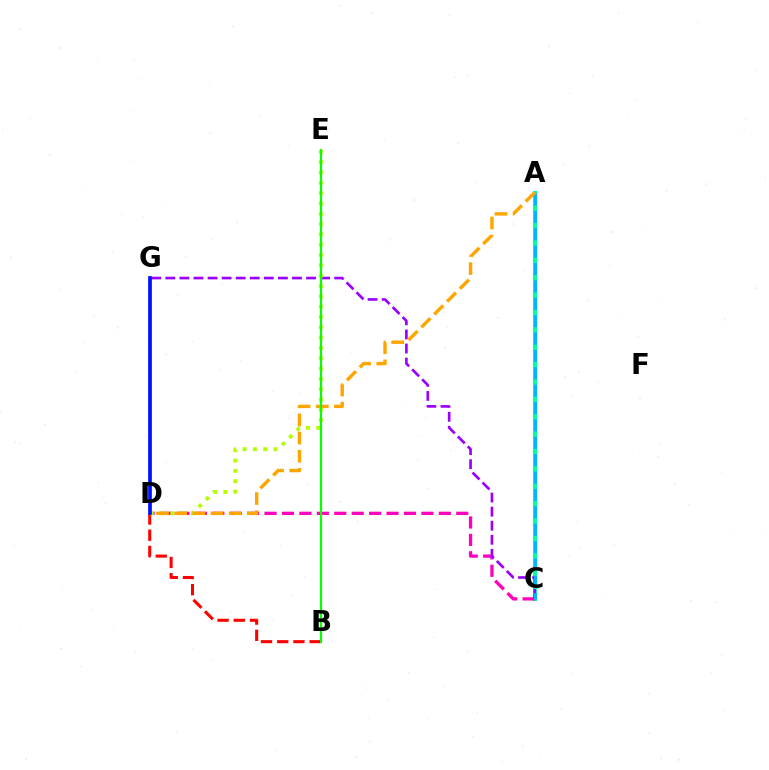{('A', 'C'): [{'color': '#00ff9d', 'line_style': 'solid', 'thickness': 2.93}, {'color': '#00b5ff', 'line_style': 'dashed', 'thickness': 2.36}], ('C', 'D'): [{'color': '#ff00bd', 'line_style': 'dashed', 'thickness': 2.37}], ('C', 'G'): [{'color': '#9b00ff', 'line_style': 'dashed', 'thickness': 1.91}], ('B', 'D'): [{'color': '#ff0000', 'line_style': 'dashed', 'thickness': 2.2}], ('D', 'E'): [{'color': '#b3ff00', 'line_style': 'dotted', 'thickness': 2.8}], ('A', 'D'): [{'color': '#ffa500', 'line_style': 'dashed', 'thickness': 2.47}], ('D', 'G'): [{'color': '#0010ff', 'line_style': 'solid', 'thickness': 2.66}], ('B', 'E'): [{'color': '#08ff00', 'line_style': 'solid', 'thickness': 1.56}]}